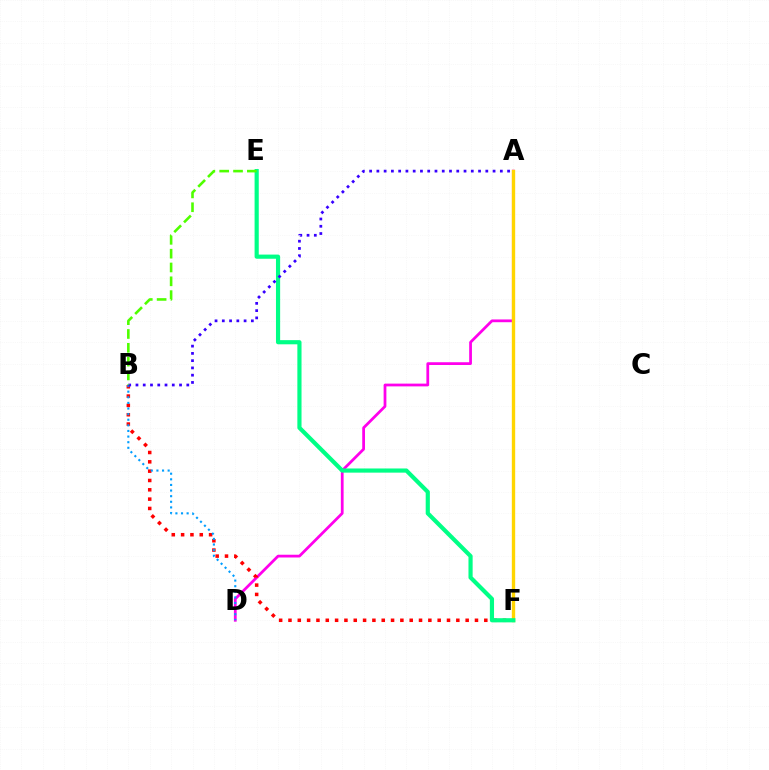{('A', 'D'): [{'color': '#ff00ed', 'line_style': 'solid', 'thickness': 1.99}], ('B', 'F'): [{'color': '#ff0000', 'line_style': 'dotted', 'thickness': 2.53}], ('A', 'F'): [{'color': '#ffd500', 'line_style': 'solid', 'thickness': 2.42}], ('E', 'F'): [{'color': '#00ff86', 'line_style': 'solid', 'thickness': 3.0}], ('B', 'D'): [{'color': '#009eff', 'line_style': 'dotted', 'thickness': 1.53}], ('A', 'B'): [{'color': '#3700ff', 'line_style': 'dotted', 'thickness': 1.97}], ('B', 'E'): [{'color': '#4fff00', 'line_style': 'dashed', 'thickness': 1.88}]}